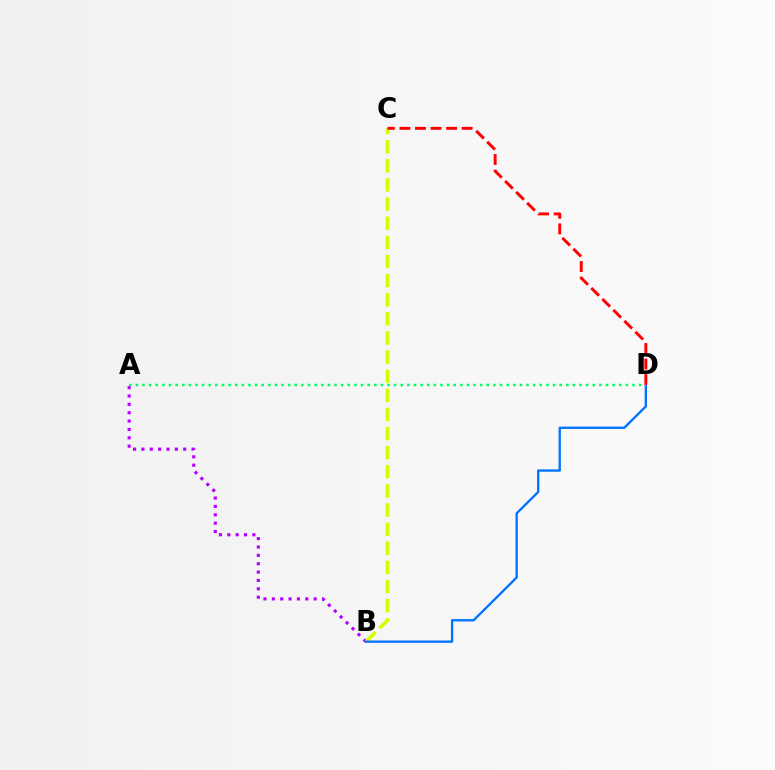{('A', 'B'): [{'color': '#b900ff', 'line_style': 'dotted', 'thickness': 2.27}], ('B', 'C'): [{'color': '#d1ff00', 'line_style': 'dashed', 'thickness': 2.6}], ('B', 'D'): [{'color': '#0074ff', 'line_style': 'solid', 'thickness': 1.68}], ('C', 'D'): [{'color': '#ff0000', 'line_style': 'dashed', 'thickness': 2.11}], ('A', 'D'): [{'color': '#00ff5c', 'line_style': 'dotted', 'thickness': 1.8}]}